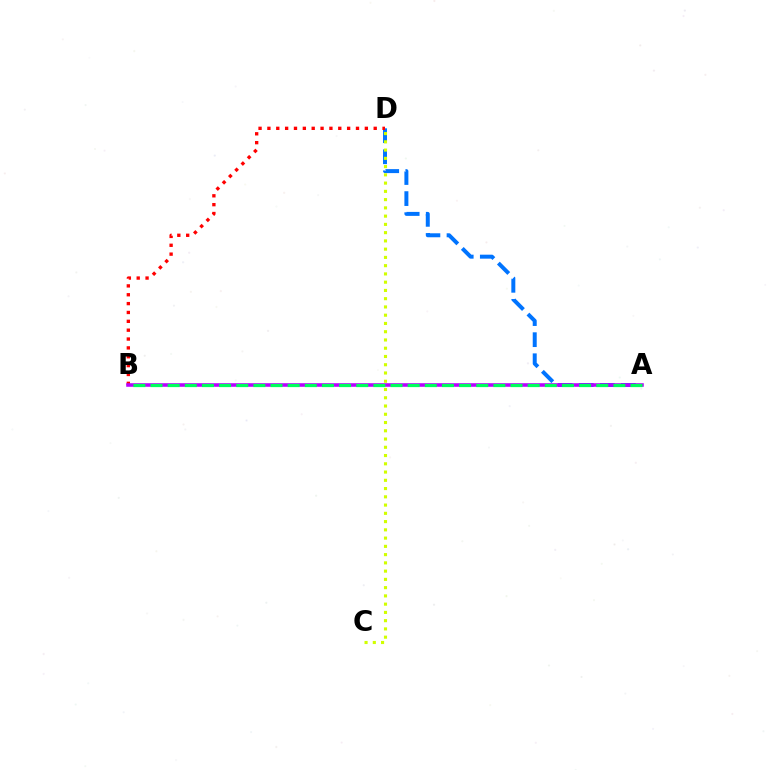{('A', 'D'): [{'color': '#0074ff', 'line_style': 'dashed', 'thickness': 2.86}], ('C', 'D'): [{'color': '#d1ff00', 'line_style': 'dotted', 'thickness': 2.24}], ('B', 'D'): [{'color': '#ff0000', 'line_style': 'dotted', 'thickness': 2.41}], ('A', 'B'): [{'color': '#b900ff', 'line_style': 'solid', 'thickness': 2.57}, {'color': '#00ff5c', 'line_style': 'dashed', 'thickness': 2.33}]}